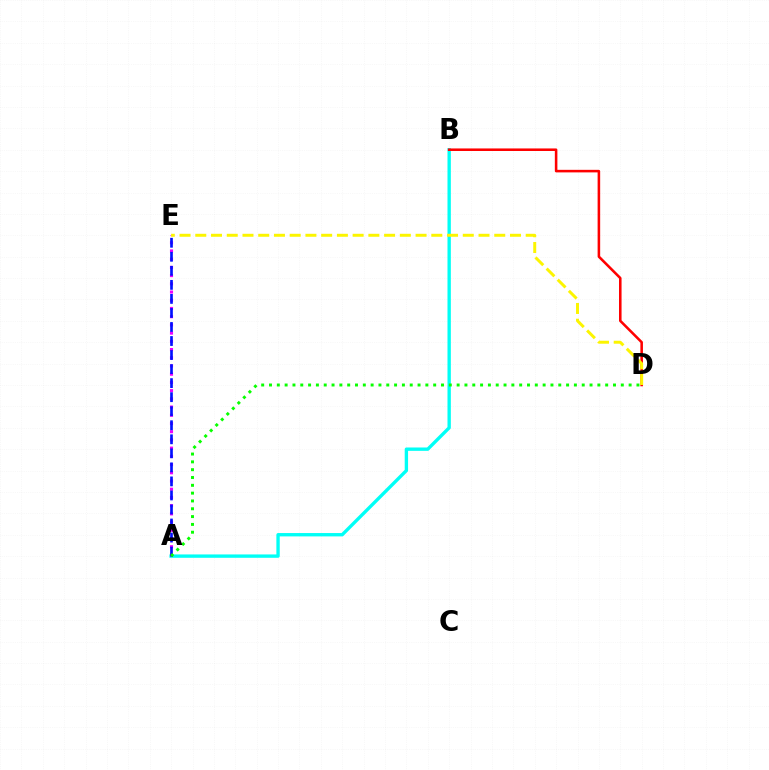{('A', 'B'): [{'color': '#00fff6', 'line_style': 'solid', 'thickness': 2.41}], ('A', 'E'): [{'color': '#ee00ff', 'line_style': 'dotted', 'thickness': 2.23}, {'color': '#0010ff', 'line_style': 'dashed', 'thickness': 1.91}], ('B', 'D'): [{'color': '#ff0000', 'line_style': 'solid', 'thickness': 1.84}], ('D', 'E'): [{'color': '#fcf500', 'line_style': 'dashed', 'thickness': 2.14}], ('A', 'D'): [{'color': '#08ff00', 'line_style': 'dotted', 'thickness': 2.12}]}